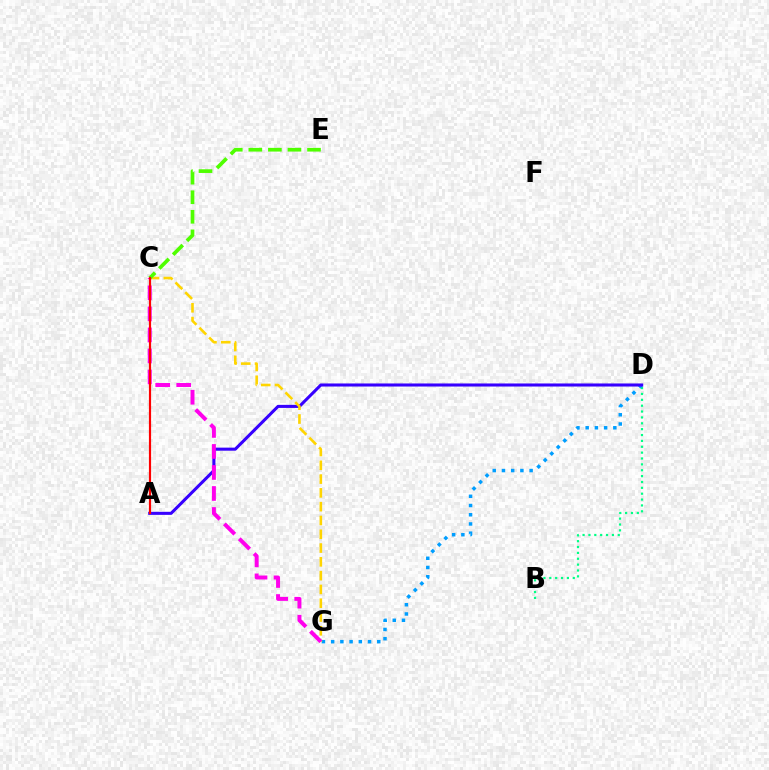{('B', 'D'): [{'color': '#00ff86', 'line_style': 'dotted', 'thickness': 1.59}], ('D', 'G'): [{'color': '#009eff', 'line_style': 'dotted', 'thickness': 2.51}], ('A', 'D'): [{'color': '#3700ff', 'line_style': 'solid', 'thickness': 2.21}], ('C', 'G'): [{'color': '#ffd500', 'line_style': 'dashed', 'thickness': 1.87}, {'color': '#ff00ed', 'line_style': 'dashed', 'thickness': 2.86}], ('C', 'E'): [{'color': '#4fff00', 'line_style': 'dashed', 'thickness': 2.66}], ('A', 'C'): [{'color': '#ff0000', 'line_style': 'solid', 'thickness': 1.57}]}